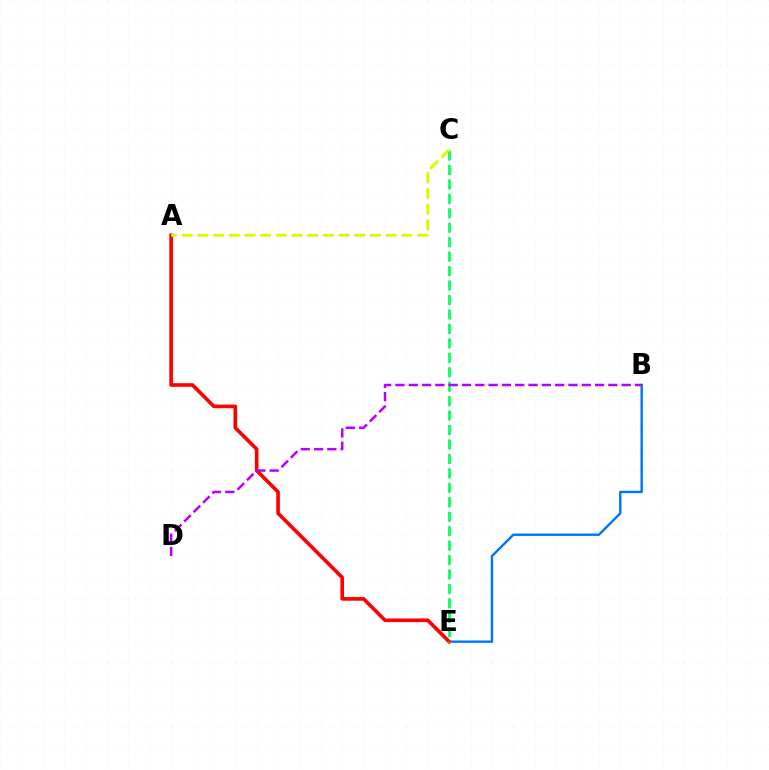{('B', 'E'): [{'color': '#0074ff', 'line_style': 'solid', 'thickness': 1.73}], ('A', 'E'): [{'color': '#ff0000', 'line_style': 'solid', 'thickness': 2.62}], ('C', 'E'): [{'color': '#00ff5c', 'line_style': 'dashed', 'thickness': 1.96}], ('B', 'D'): [{'color': '#b900ff', 'line_style': 'dashed', 'thickness': 1.81}], ('A', 'C'): [{'color': '#d1ff00', 'line_style': 'dashed', 'thickness': 2.13}]}